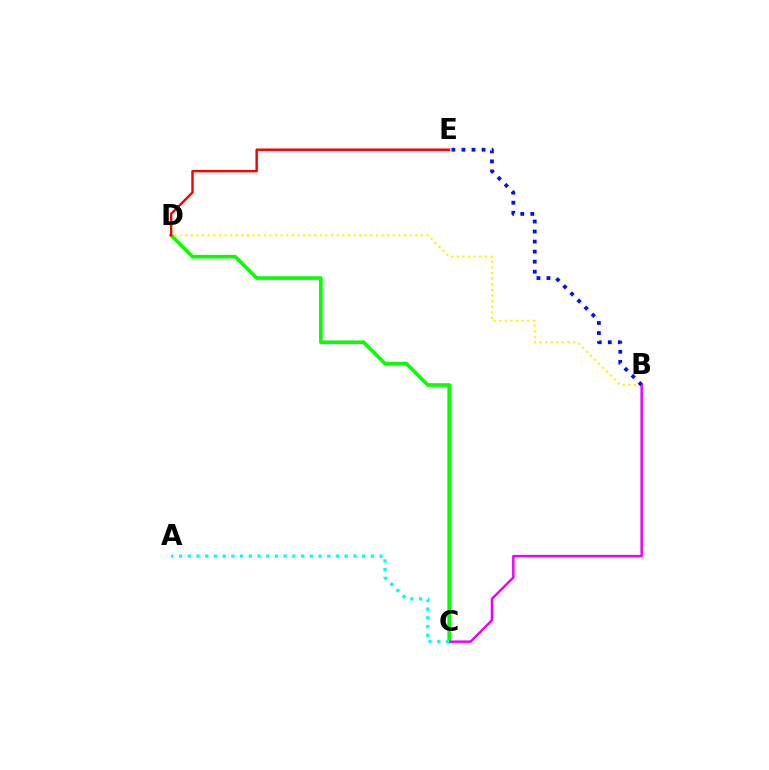{('C', 'D'): [{'color': '#08ff00', 'line_style': 'solid', 'thickness': 2.62}], ('B', 'C'): [{'color': '#ee00ff', 'line_style': 'solid', 'thickness': 1.79}], ('A', 'C'): [{'color': '#00fff6', 'line_style': 'dotted', 'thickness': 2.37}], ('B', 'D'): [{'color': '#fcf500', 'line_style': 'dotted', 'thickness': 1.52}], ('D', 'E'): [{'color': '#ff0000', 'line_style': 'solid', 'thickness': 1.77}], ('B', 'E'): [{'color': '#0010ff', 'line_style': 'dotted', 'thickness': 2.73}]}